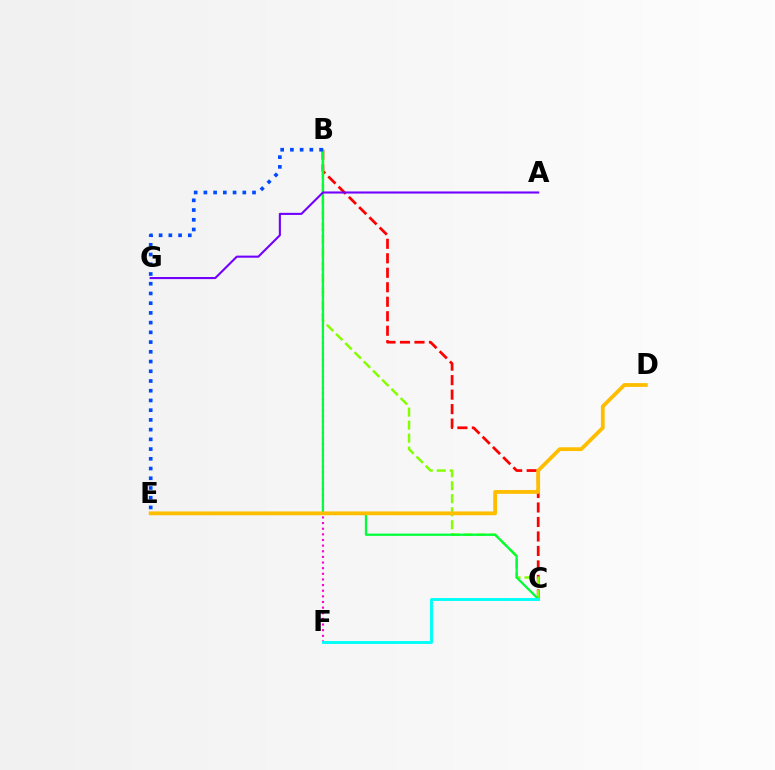{('B', 'F'): [{'color': '#ff00cf', 'line_style': 'dotted', 'thickness': 1.53}], ('B', 'C'): [{'color': '#ff0000', 'line_style': 'dashed', 'thickness': 1.97}, {'color': '#84ff00', 'line_style': 'dashed', 'thickness': 1.77}, {'color': '#00ff39', 'line_style': 'solid', 'thickness': 1.63}], ('D', 'E'): [{'color': '#ffbd00', 'line_style': 'solid', 'thickness': 2.73}], ('B', 'E'): [{'color': '#004bff', 'line_style': 'dotted', 'thickness': 2.64}], ('A', 'G'): [{'color': '#7200ff', 'line_style': 'solid', 'thickness': 1.51}], ('C', 'F'): [{'color': '#00fff6', 'line_style': 'solid', 'thickness': 2.09}]}